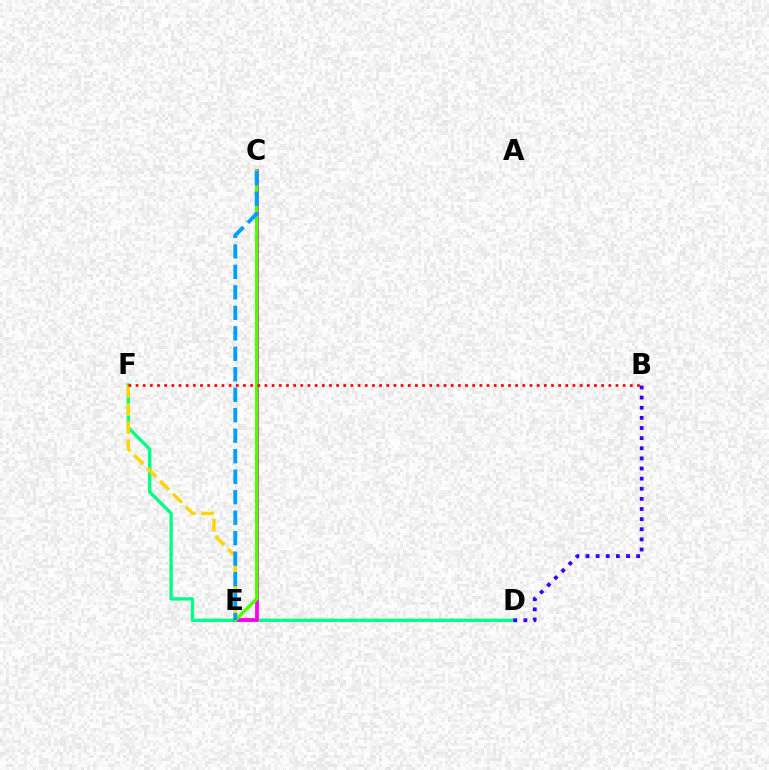{('D', 'F'): [{'color': '#00ff86', 'line_style': 'solid', 'thickness': 2.41}], ('C', 'E'): [{'color': '#ff00ed', 'line_style': 'solid', 'thickness': 2.74}, {'color': '#4fff00', 'line_style': 'solid', 'thickness': 2.45}, {'color': '#009eff', 'line_style': 'dashed', 'thickness': 2.78}], ('E', 'F'): [{'color': '#ffd500', 'line_style': 'dashed', 'thickness': 2.47}], ('B', 'D'): [{'color': '#3700ff', 'line_style': 'dotted', 'thickness': 2.75}], ('B', 'F'): [{'color': '#ff0000', 'line_style': 'dotted', 'thickness': 1.95}]}